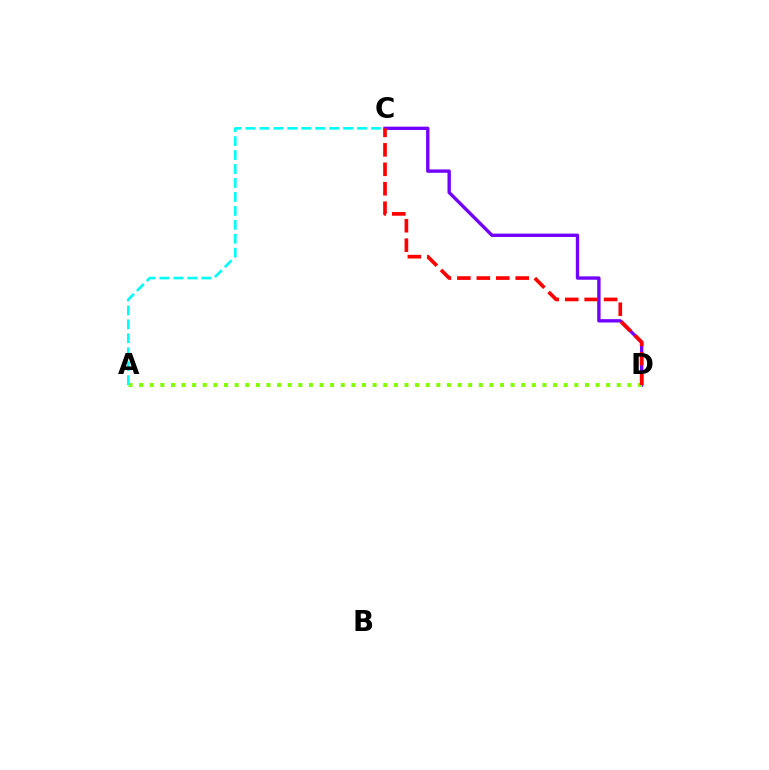{('C', 'D'): [{'color': '#7200ff', 'line_style': 'solid', 'thickness': 2.42}, {'color': '#ff0000', 'line_style': 'dashed', 'thickness': 2.64}], ('A', 'D'): [{'color': '#84ff00', 'line_style': 'dotted', 'thickness': 2.88}], ('A', 'C'): [{'color': '#00fff6', 'line_style': 'dashed', 'thickness': 1.9}]}